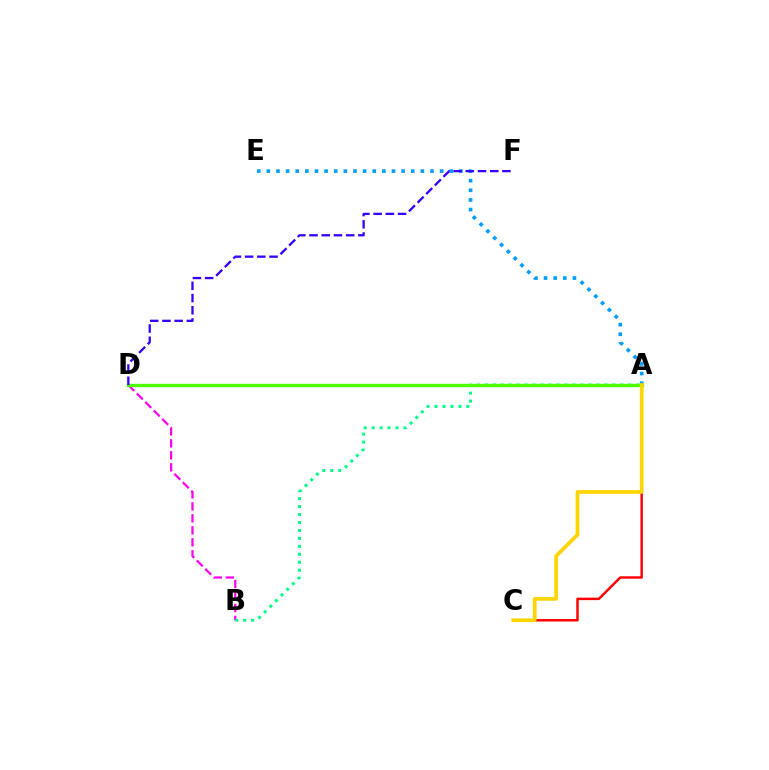{('A', 'C'): [{'color': '#ff0000', 'line_style': 'solid', 'thickness': 1.77}, {'color': '#ffd500', 'line_style': 'solid', 'thickness': 2.68}], ('A', 'E'): [{'color': '#009eff', 'line_style': 'dotted', 'thickness': 2.62}], ('B', 'D'): [{'color': '#ff00ed', 'line_style': 'dashed', 'thickness': 1.63}], ('A', 'B'): [{'color': '#00ff86', 'line_style': 'dotted', 'thickness': 2.16}], ('A', 'D'): [{'color': '#4fff00', 'line_style': 'solid', 'thickness': 2.44}], ('D', 'F'): [{'color': '#3700ff', 'line_style': 'dashed', 'thickness': 1.66}]}